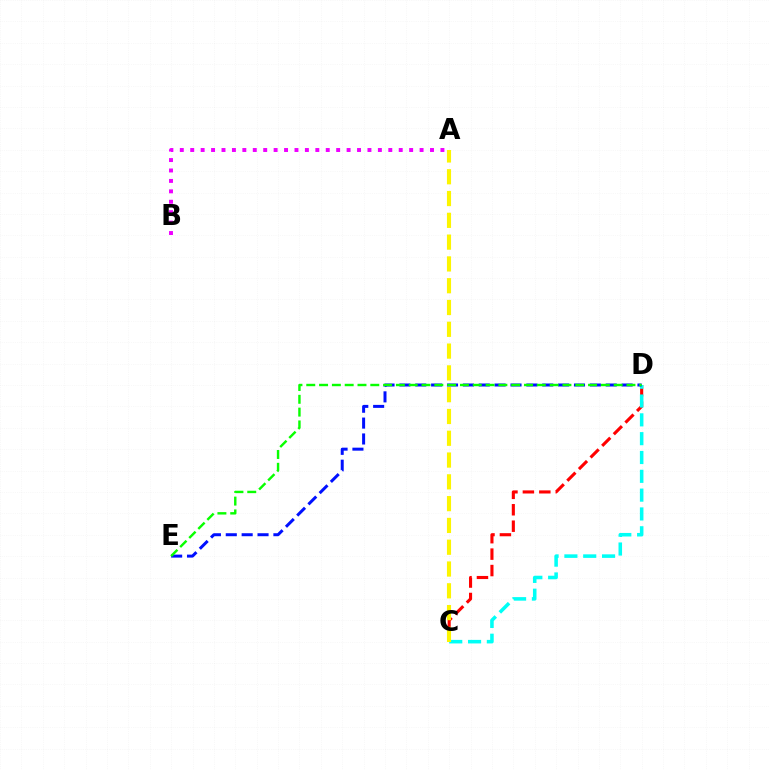{('C', 'D'): [{'color': '#ff0000', 'line_style': 'dashed', 'thickness': 2.23}, {'color': '#00fff6', 'line_style': 'dashed', 'thickness': 2.56}], ('A', 'B'): [{'color': '#ee00ff', 'line_style': 'dotted', 'thickness': 2.83}], ('D', 'E'): [{'color': '#0010ff', 'line_style': 'dashed', 'thickness': 2.16}, {'color': '#08ff00', 'line_style': 'dashed', 'thickness': 1.74}], ('A', 'C'): [{'color': '#fcf500', 'line_style': 'dashed', 'thickness': 2.96}]}